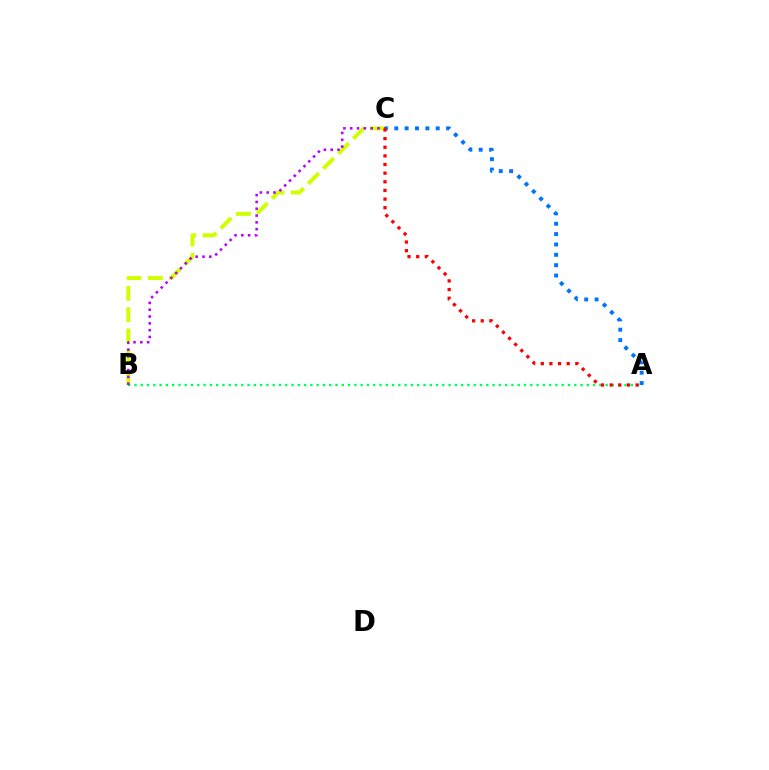{('B', 'C'): [{'color': '#d1ff00', 'line_style': 'dashed', 'thickness': 2.88}, {'color': '#b900ff', 'line_style': 'dotted', 'thickness': 1.85}], ('A', 'B'): [{'color': '#00ff5c', 'line_style': 'dotted', 'thickness': 1.71}], ('A', 'C'): [{'color': '#0074ff', 'line_style': 'dotted', 'thickness': 2.82}, {'color': '#ff0000', 'line_style': 'dotted', 'thickness': 2.35}]}